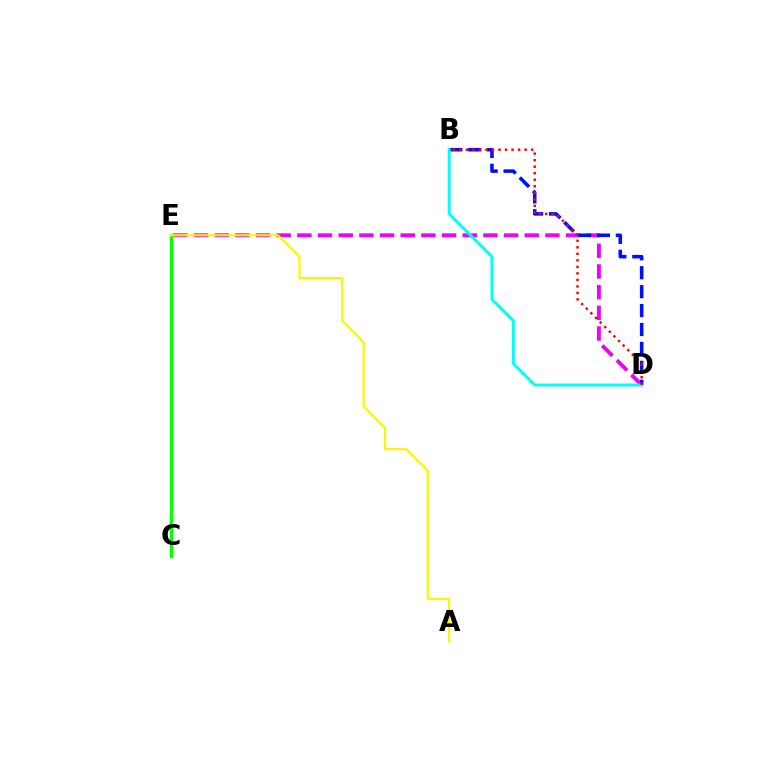{('D', 'E'): [{'color': '#ee00ff', 'line_style': 'dashed', 'thickness': 2.81}], ('B', 'D'): [{'color': '#0010ff', 'line_style': 'dashed', 'thickness': 2.57}, {'color': '#00fff6', 'line_style': 'solid', 'thickness': 2.11}, {'color': '#ff0000', 'line_style': 'dotted', 'thickness': 1.77}], ('C', 'E'): [{'color': '#08ff00', 'line_style': 'solid', 'thickness': 2.43}], ('A', 'E'): [{'color': '#fcf500', 'line_style': 'solid', 'thickness': 1.56}]}